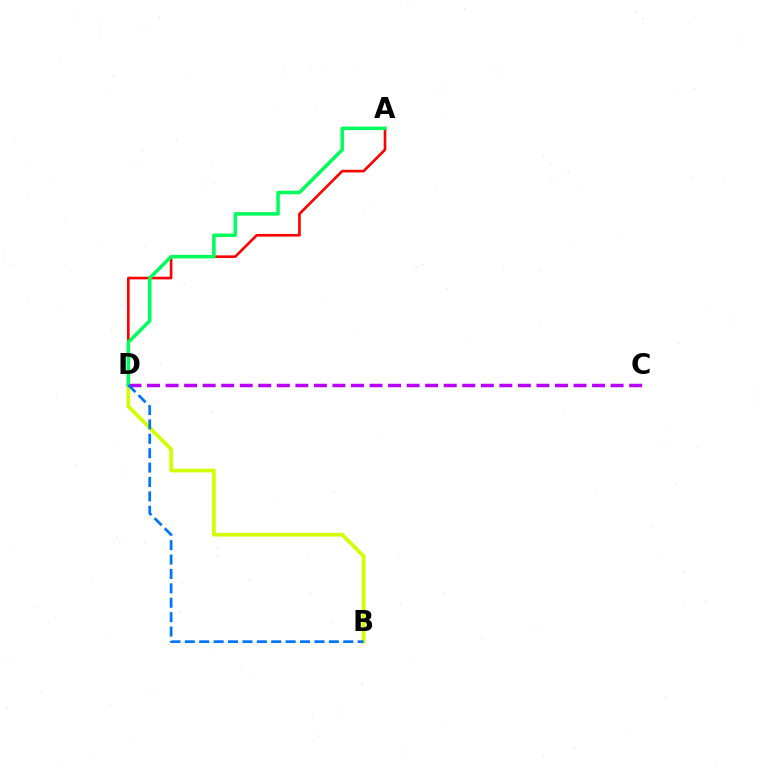{('A', 'D'): [{'color': '#ff0000', 'line_style': 'solid', 'thickness': 1.9}, {'color': '#00ff5c', 'line_style': 'solid', 'thickness': 2.54}], ('B', 'D'): [{'color': '#d1ff00', 'line_style': 'solid', 'thickness': 2.65}, {'color': '#0074ff', 'line_style': 'dashed', 'thickness': 1.96}], ('C', 'D'): [{'color': '#b900ff', 'line_style': 'dashed', 'thickness': 2.52}]}